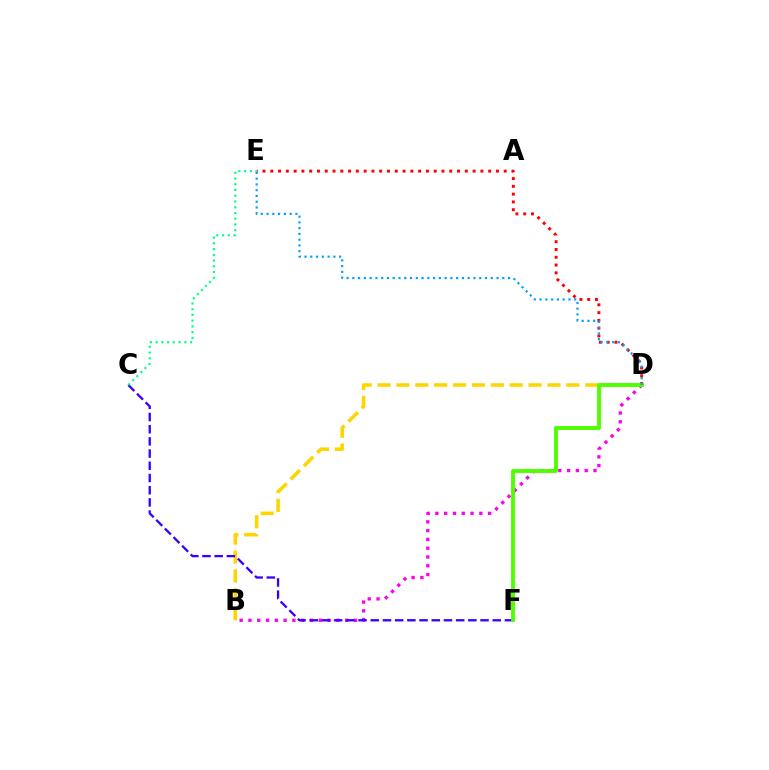{('D', 'E'): [{'color': '#ff0000', 'line_style': 'dotted', 'thickness': 2.11}, {'color': '#009eff', 'line_style': 'dotted', 'thickness': 1.57}], ('B', 'D'): [{'color': '#ff00ed', 'line_style': 'dotted', 'thickness': 2.39}, {'color': '#ffd500', 'line_style': 'dashed', 'thickness': 2.57}], ('C', 'F'): [{'color': '#3700ff', 'line_style': 'dashed', 'thickness': 1.66}], ('D', 'F'): [{'color': '#4fff00', 'line_style': 'solid', 'thickness': 2.79}], ('C', 'E'): [{'color': '#00ff86', 'line_style': 'dotted', 'thickness': 1.56}]}